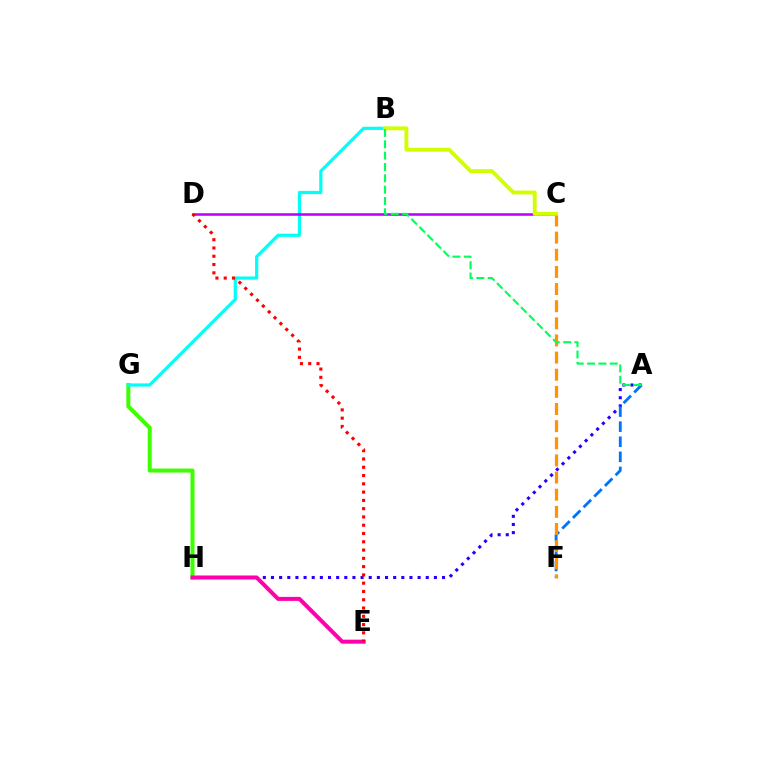{('A', 'H'): [{'color': '#2500ff', 'line_style': 'dotted', 'thickness': 2.21}], ('G', 'H'): [{'color': '#3dff00', 'line_style': 'solid', 'thickness': 2.88}], ('A', 'F'): [{'color': '#0074ff', 'line_style': 'dashed', 'thickness': 2.05}], ('E', 'H'): [{'color': '#ff00ac', 'line_style': 'solid', 'thickness': 2.88}], ('C', 'F'): [{'color': '#ff9400', 'line_style': 'dashed', 'thickness': 2.33}], ('B', 'G'): [{'color': '#00fff6', 'line_style': 'solid', 'thickness': 2.31}], ('C', 'D'): [{'color': '#b900ff', 'line_style': 'solid', 'thickness': 1.81}], ('D', 'E'): [{'color': '#ff0000', 'line_style': 'dotted', 'thickness': 2.25}], ('B', 'C'): [{'color': '#d1ff00', 'line_style': 'solid', 'thickness': 2.8}], ('A', 'B'): [{'color': '#00ff5c', 'line_style': 'dashed', 'thickness': 1.54}]}